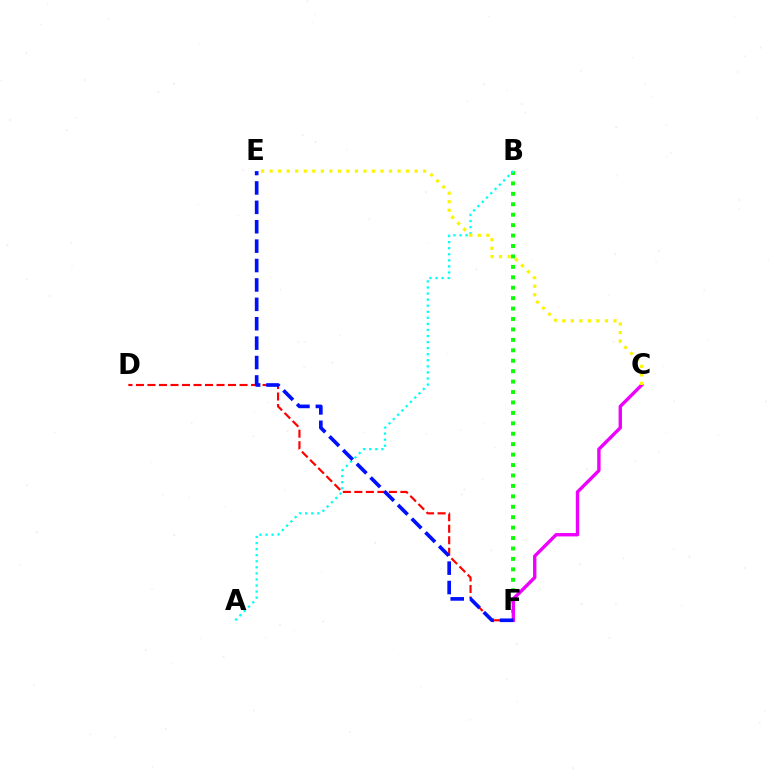{('B', 'F'): [{'color': '#08ff00', 'line_style': 'dotted', 'thickness': 2.83}], ('C', 'F'): [{'color': '#ee00ff', 'line_style': 'solid', 'thickness': 2.43}], ('D', 'F'): [{'color': '#ff0000', 'line_style': 'dashed', 'thickness': 1.56}], ('A', 'B'): [{'color': '#00fff6', 'line_style': 'dotted', 'thickness': 1.65}], ('C', 'E'): [{'color': '#fcf500', 'line_style': 'dotted', 'thickness': 2.32}], ('E', 'F'): [{'color': '#0010ff', 'line_style': 'dashed', 'thickness': 2.64}]}